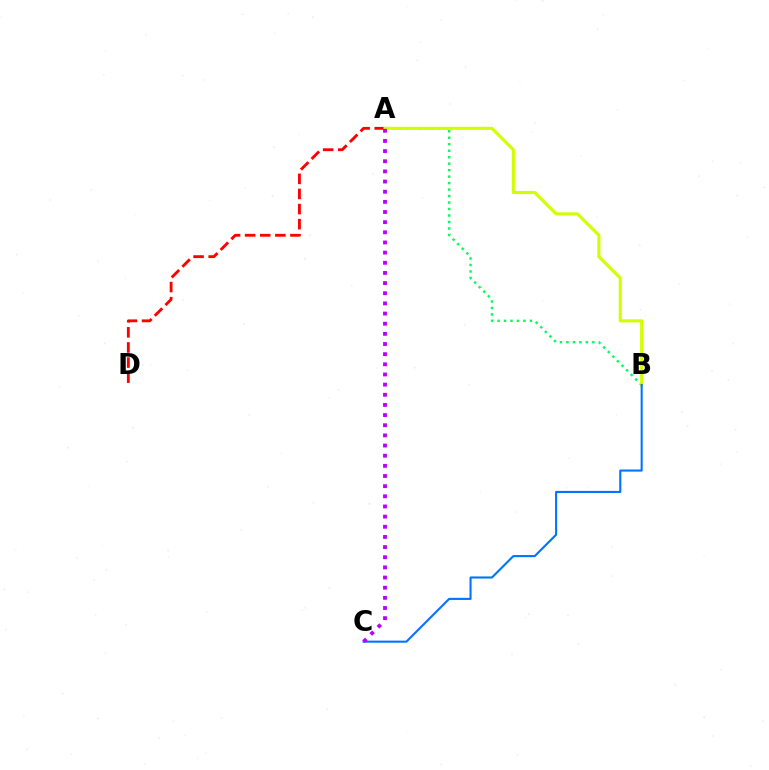{('A', 'D'): [{'color': '#ff0000', 'line_style': 'dashed', 'thickness': 2.05}], ('A', 'B'): [{'color': '#00ff5c', 'line_style': 'dotted', 'thickness': 1.76}, {'color': '#d1ff00', 'line_style': 'solid', 'thickness': 2.24}], ('B', 'C'): [{'color': '#0074ff', 'line_style': 'solid', 'thickness': 1.51}], ('A', 'C'): [{'color': '#b900ff', 'line_style': 'dotted', 'thickness': 2.76}]}